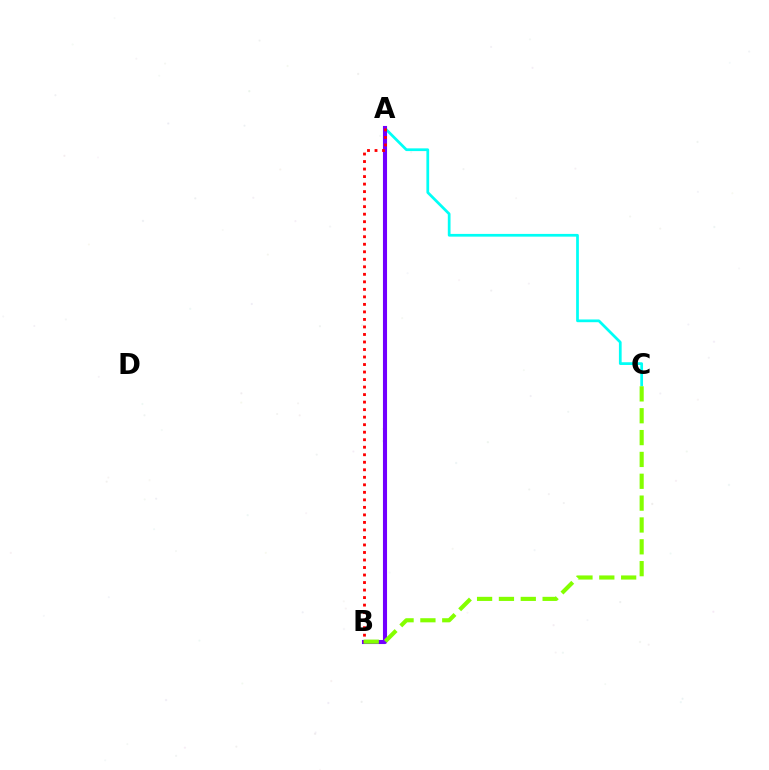{('A', 'C'): [{'color': '#00fff6', 'line_style': 'solid', 'thickness': 1.97}], ('A', 'B'): [{'color': '#7200ff', 'line_style': 'solid', 'thickness': 2.94}, {'color': '#ff0000', 'line_style': 'dotted', 'thickness': 2.04}], ('B', 'C'): [{'color': '#84ff00', 'line_style': 'dashed', 'thickness': 2.97}]}